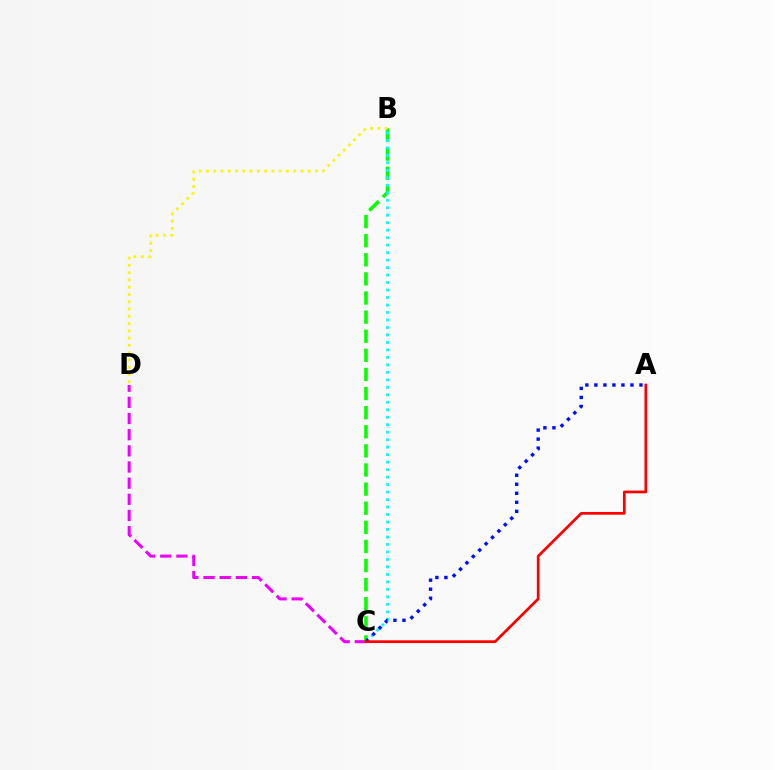{('C', 'D'): [{'color': '#ee00ff', 'line_style': 'dashed', 'thickness': 2.2}], ('B', 'C'): [{'color': '#08ff00', 'line_style': 'dashed', 'thickness': 2.6}, {'color': '#00fff6', 'line_style': 'dotted', 'thickness': 2.03}], ('B', 'D'): [{'color': '#fcf500', 'line_style': 'dotted', 'thickness': 1.98}], ('A', 'C'): [{'color': '#0010ff', 'line_style': 'dotted', 'thickness': 2.45}, {'color': '#ff0000', 'line_style': 'solid', 'thickness': 1.96}]}